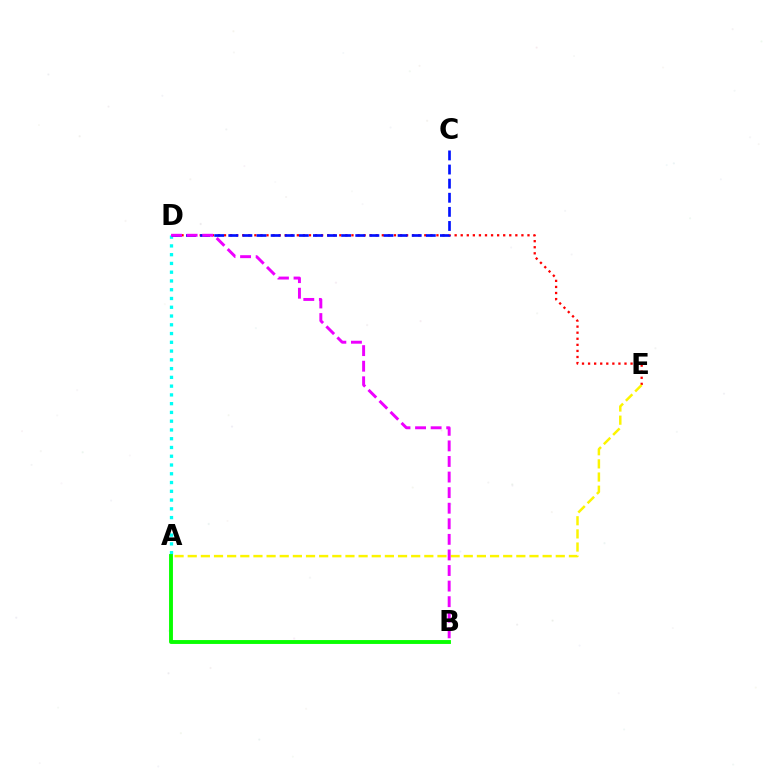{('A', 'D'): [{'color': '#00fff6', 'line_style': 'dotted', 'thickness': 2.38}], ('A', 'B'): [{'color': '#08ff00', 'line_style': 'solid', 'thickness': 2.8}], ('D', 'E'): [{'color': '#ff0000', 'line_style': 'dotted', 'thickness': 1.65}], ('C', 'D'): [{'color': '#0010ff', 'line_style': 'dashed', 'thickness': 1.92}], ('A', 'E'): [{'color': '#fcf500', 'line_style': 'dashed', 'thickness': 1.79}], ('B', 'D'): [{'color': '#ee00ff', 'line_style': 'dashed', 'thickness': 2.12}]}